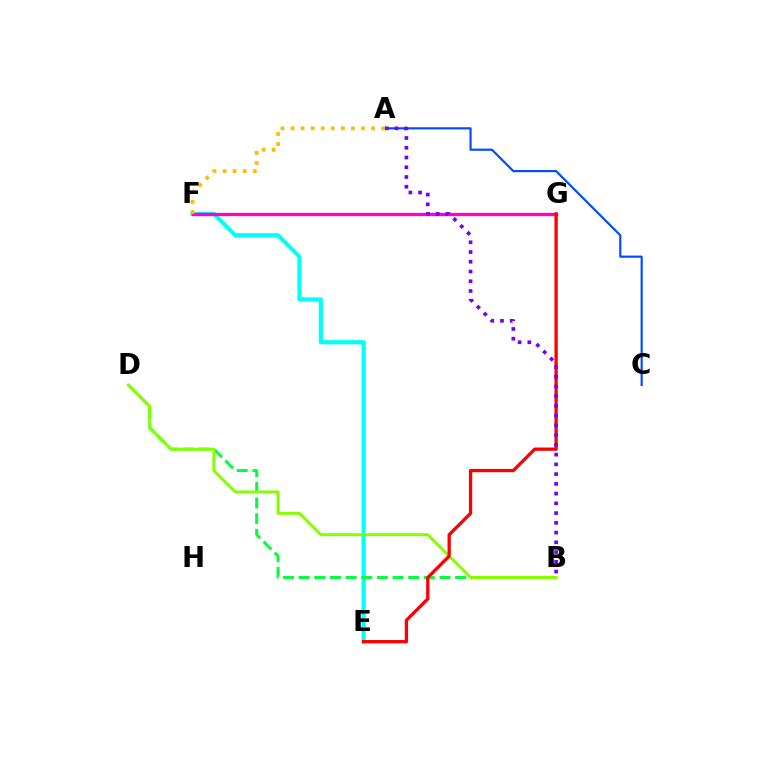{('E', 'F'): [{'color': '#00fff6', 'line_style': 'solid', 'thickness': 3.0}], ('F', 'G'): [{'color': '#ff00cf', 'line_style': 'solid', 'thickness': 2.38}], ('B', 'D'): [{'color': '#00ff39', 'line_style': 'dashed', 'thickness': 2.12}, {'color': '#84ff00', 'line_style': 'solid', 'thickness': 2.15}], ('A', 'C'): [{'color': '#004bff', 'line_style': 'solid', 'thickness': 1.56}], ('A', 'F'): [{'color': '#ffbd00', 'line_style': 'dotted', 'thickness': 2.74}], ('E', 'G'): [{'color': '#ff0000', 'line_style': 'solid', 'thickness': 2.37}], ('A', 'B'): [{'color': '#7200ff', 'line_style': 'dotted', 'thickness': 2.65}]}